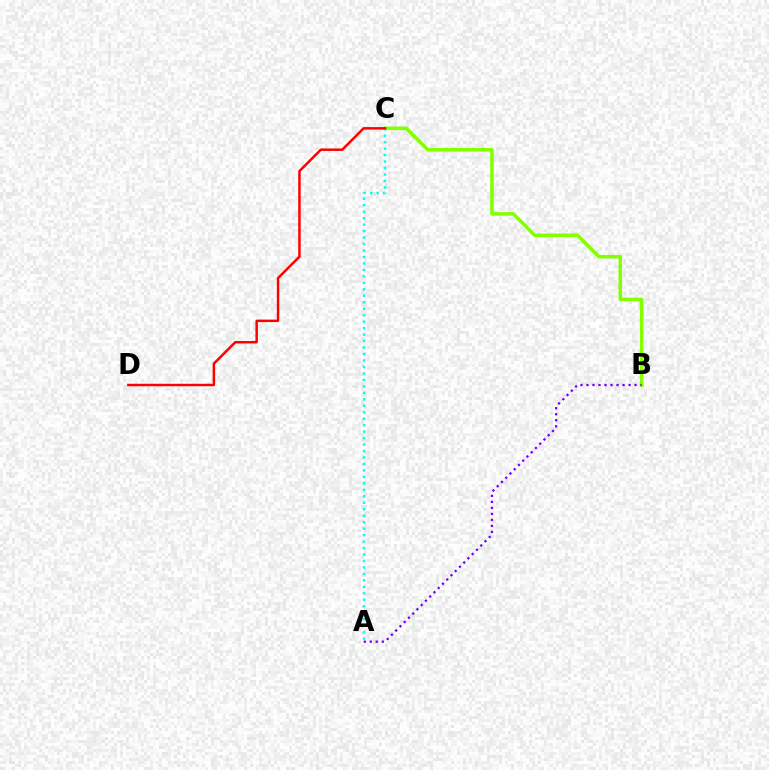{('B', 'C'): [{'color': '#84ff00', 'line_style': 'solid', 'thickness': 2.54}], ('A', 'C'): [{'color': '#00fff6', 'line_style': 'dotted', 'thickness': 1.76}], ('C', 'D'): [{'color': '#ff0000', 'line_style': 'solid', 'thickness': 1.77}], ('A', 'B'): [{'color': '#7200ff', 'line_style': 'dotted', 'thickness': 1.63}]}